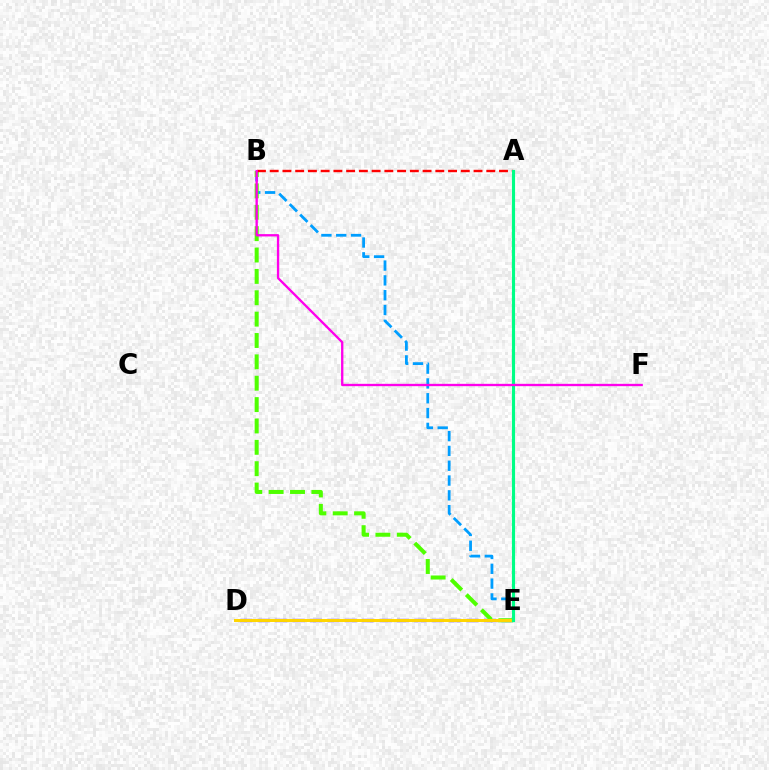{('B', 'E'): [{'color': '#009eff', 'line_style': 'dashed', 'thickness': 2.01}, {'color': '#4fff00', 'line_style': 'dashed', 'thickness': 2.9}], ('D', 'E'): [{'color': '#3700ff', 'line_style': 'dashed', 'thickness': 2.36}, {'color': '#ffd500', 'line_style': 'solid', 'thickness': 2.15}], ('A', 'B'): [{'color': '#ff0000', 'line_style': 'dashed', 'thickness': 1.73}], ('A', 'E'): [{'color': '#00ff86', 'line_style': 'solid', 'thickness': 2.26}], ('B', 'F'): [{'color': '#ff00ed', 'line_style': 'solid', 'thickness': 1.68}]}